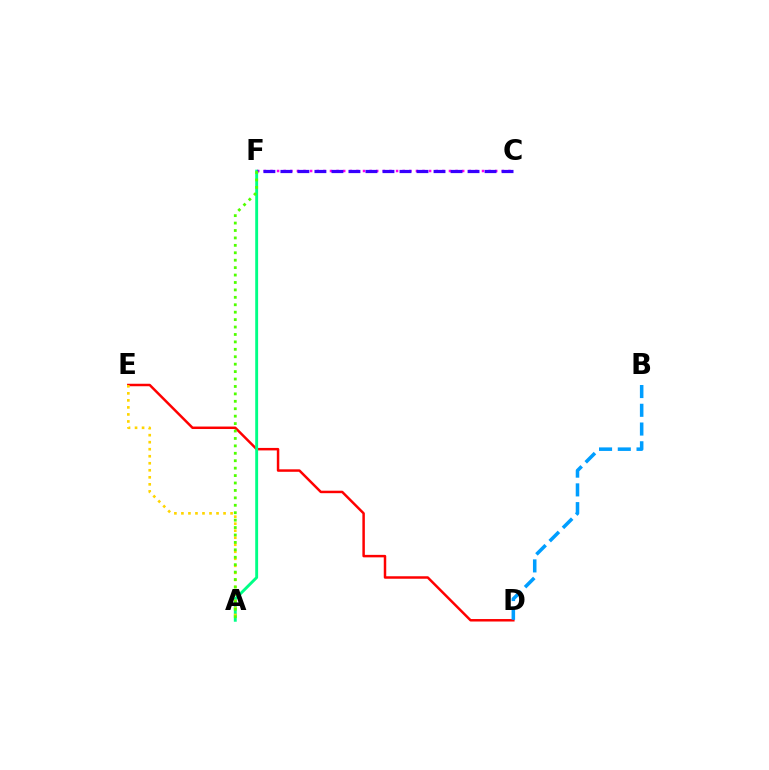{('D', 'E'): [{'color': '#ff0000', 'line_style': 'solid', 'thickness': 1.79}], ('C', 'F'): [{'color': '#ff00ed', 'line_style': 'dotted', 'thickness': 1.8}, {'color': '#3700ff', 'line_style': 'dashed', 'thickness': 2.31}], ('A', 'F'): [{'color': '#00ff86', 'line_style': 'solid', 'thickness': 2.08}, {'color': '#4fff00', 'line_style': 'dotted', 'thickness': 2.02}], ('B', 'D'): [{'color': '#009eff', 'line_style': 'dashed', 'thickness': 2.55}], ('A', 'E'): [{'color': '#ffd500', 'line_style': 'dotted', 'thickness': 1.91}]}